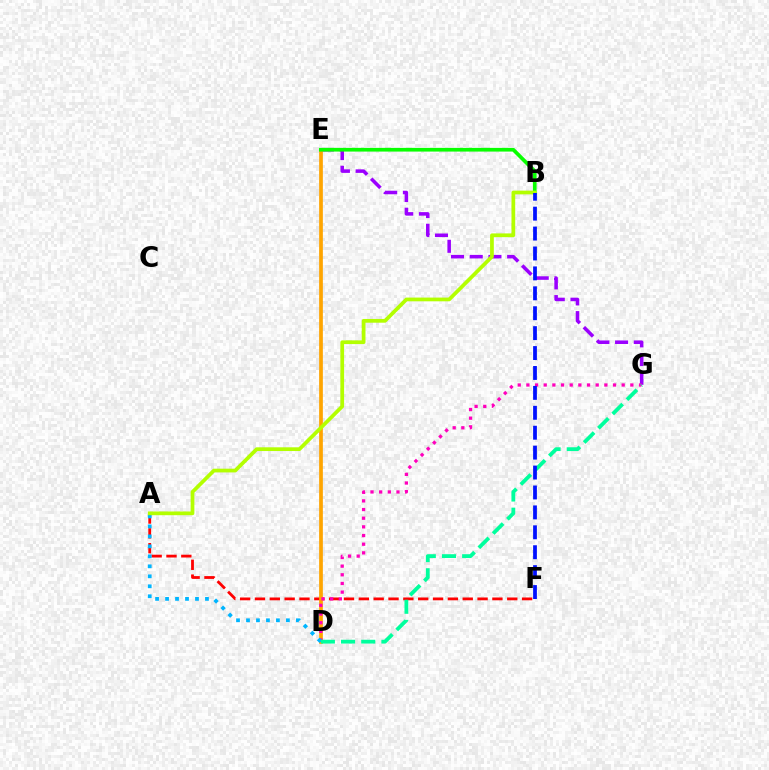{('A', 'F'): [{'color': '#ff0000', 'line_style': 'dashed', 'thickness': 2.02}], ('E', 'G'): [{'color': '#9b00ff', 'line_style': 'dashed', 'thickness': 2.54}], ('D', 'E'): [{'color': '#ffa500', 'line_style': 'solid', 'thickness': 2.67}], ('D', 'G'): [{'color': '#ff00bd', 'line_style': 'dotted', 'thickness': 2.35}, {'color': '#00ff9d', 'line_style': 'dashed', 'thickness': 2.74}], ('B', 'E'): [{'color': '#08ff00', 'line_style': 'solid', 'thickness': 2.66}], ('A', 'D'): [{'color': '#00b5ff', 'line_style': 'dotted', 'thickness': 2.71}], ('A', 'B'): [{'color': '#b3ff00', 'line_style': 'solid', 'thickness': 2.69}], ('B', 'F'): [{'color': '#0010ff', 'line_style': 'dashed', 'thickness': 2.71}]}